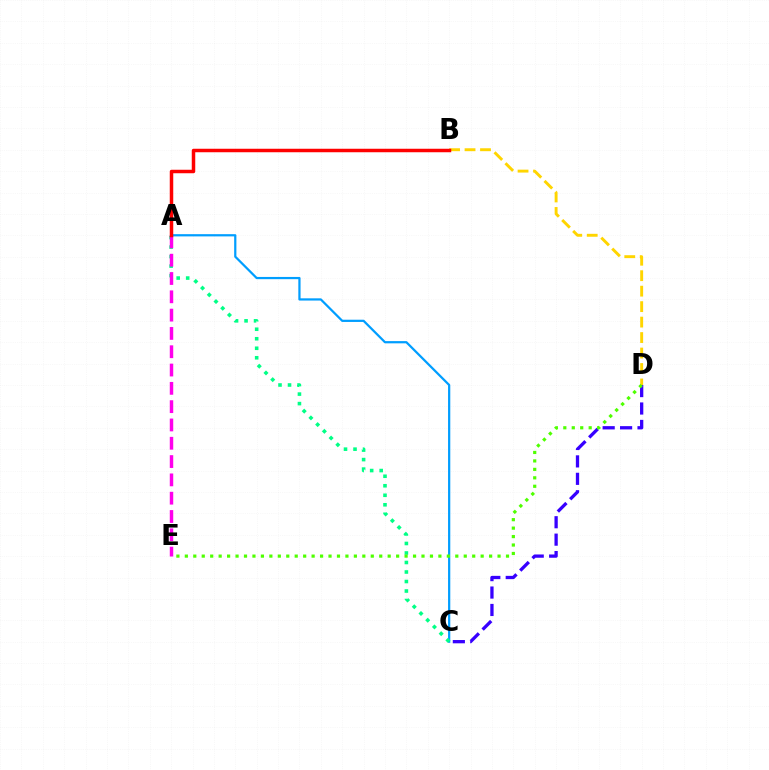{('C', 'D'): [{'color': '#3700ff', 'line_style': 'dashed', 'thickness': 2.37}], ('B', 'D'): [{'color': '#ffd500', 'line_style': 'dashed', 'thickness': 2.1}], ('A', 'C'): [{'color': '#009eff', 'line_style': 'solid', 'thickness': 1.6}, {'color': '#00ff86', 'line_style': 'dotted', 'thickness': 2.58}], ('D', 'E'): [{'color': '#4fff00', 'line_style': 'dotted', 'thickness': 2.3}], ('A', 'E'): [{'color': '#ff00ed', 'line_style': 'dashed', 'thickness': 2.49}], ('A', 'B'): [{'color': '#ff0000', 'line_style': 'solid', 'thickness': 2.52}]}